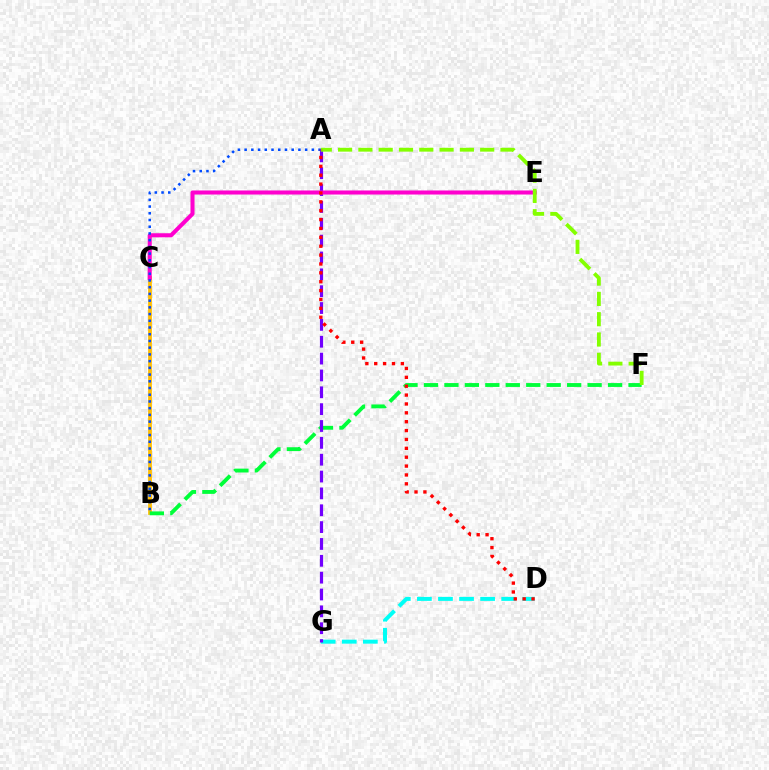{('B', 'C'): [{'color': '#ffbd00', 'line_style': 'solid', 'thickness': 2.71}], ('D', 'G'): [{'color': '#00fff6', 'line_style': 'dashed', 'thickness': 2.86}], ('B', 'F'): [{'color': '#00ff39', 'line_style': 'dashed', 'thickness': 2.78}], ('A', 'G'): [{'color': '#7200ff', 'line_style': 'dashed', 'thickness': 2.29}], ('C', 'E'): [{'color': '#ff00cf', 'line_style': 'solid', 'thickness': 2.92}], ('A', 'F'): [{'color': '#84ff00', 'line_style': 'dashed', 'thickness': 2.76}], ('A', 'B'): [{'color': '#004bff', 'line_style': 'dotted', 'thickness': 1.83}], ('A', 'D'): [{'color': '#ff0000', 'line_style': 'dotted', 'thickness': 2.41}]}